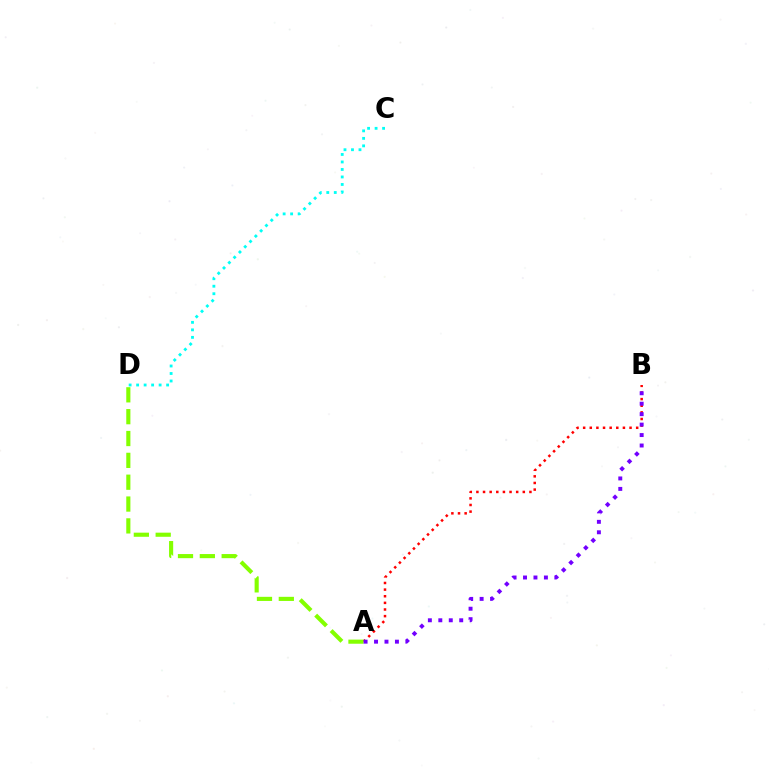{('A', 'B'): [{'color': '#ff0000', 'line_style': 'dotted', 'thickness': 1.8}, {'color': '#7200ff', 'line_style': 'dotted', 'thickness': 2.84}], ('C', 'D'): [{'color': '#00fff6', 'line_style': 'dotted', 'thickness': 2.04}], ('A', 'D'): [{'color': '#84ff00', 'line_style': 'dashed', 'thickness': 2.97}]}